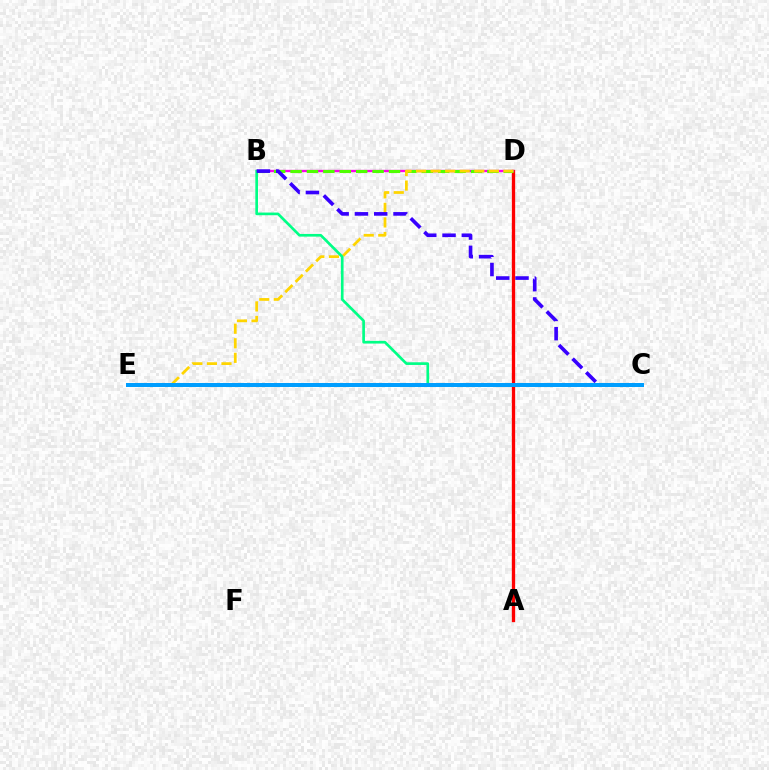{('A', 'D'): [{'color': '#ff0000', 'line_style': 'solid', 'thickness': 2.39}], ('B', 'D'): [{'color': '#ff00ed', 'line_style': 'solid', 'thickness': 1.68}, {'color': '#4fff00', 'line_style': 'dashed', 'thickness': 2.23}], ('D', 'E'): [{'color': '#ffd500', 'line_style': 'dashed', 'thickness': 1.98}], ('B', 'C'): [{'color': '#00ff86', 'line_style': 'solid', 'thickness': 1.93}, {'color': '#3700ff', 'line_style': 'dashed', 'thickness': 2.62}], ('C', 'E'): [{'color': '#009eff', 'line_style': 'solid', 'thickness': 2.87}]}